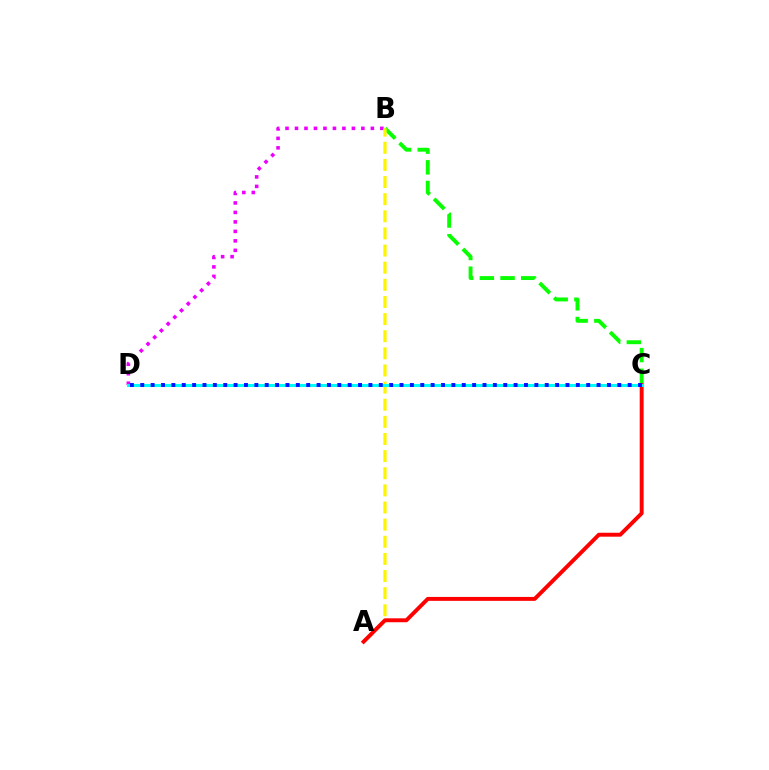{('B', 'D'): [{'color': '#ee00ff', 'line_style': 'dotted', 'thickness': 2.58}], ('B', 'C'): [{'color': '#08ff00', 'line_style': 'dashed', 'thickness': 2.81}], ('A', 'B'): [{'color': '#fcf500', 'line_style': 'dashed', 'thickness': 2.33}], ('A', 'C'): [{'color': '#ff0000', 'line_style': 'solid', 'thickness': 2.82}], ('C', 'D'): [{'color': '#00fff6', 'line_style': 'solid', 'thickness': 2.19}, {'color': '#0010ff', 'line_style': 'dotted', 'thickness': 2.82}]}